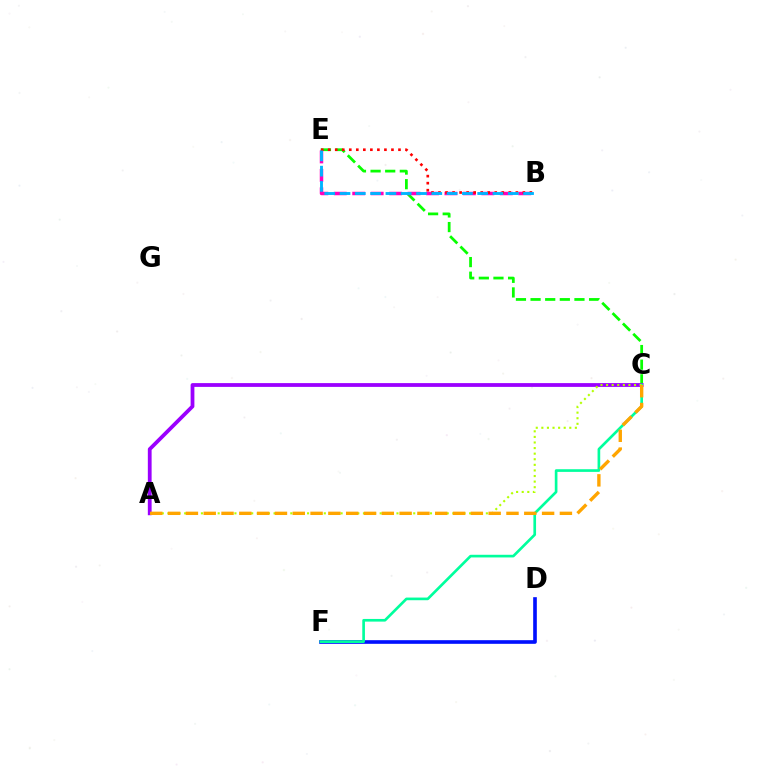{('C', 'E'): [{'color': '#08ff00', 'line_style': 'dashed', 'thickness': 1.99}], ('D', 'F'): [{'color': '#0010ff', 'line_style': 'solid', 'thickness': 2.62}], ('B', 'E'): [{'color': '#ff00bd', 'line_style': 'dashed', 'thickness': 2.51}, {'color': '#ff0000', 'line_style': 'dotted', 'thickness': 1.91}, {'color': '#00b5ff', 'line_style': 'dashed', 'thickness': 2.08}], ('A', 'C'): [{'color': '#9b00ff', 'line_style': 'solid', 'thickness': 2.72}, {'color': '#b3ff00', 'line_style': 'dotted', 'thickness': 1.52}, {'color': '#ffa500', 'line_style': 'dashed', 'thickness': 2.42}], ('C', 'F'): [{'color': '#00ff9d', 'line_style': 'solid', 'thickness': 1.92}]}